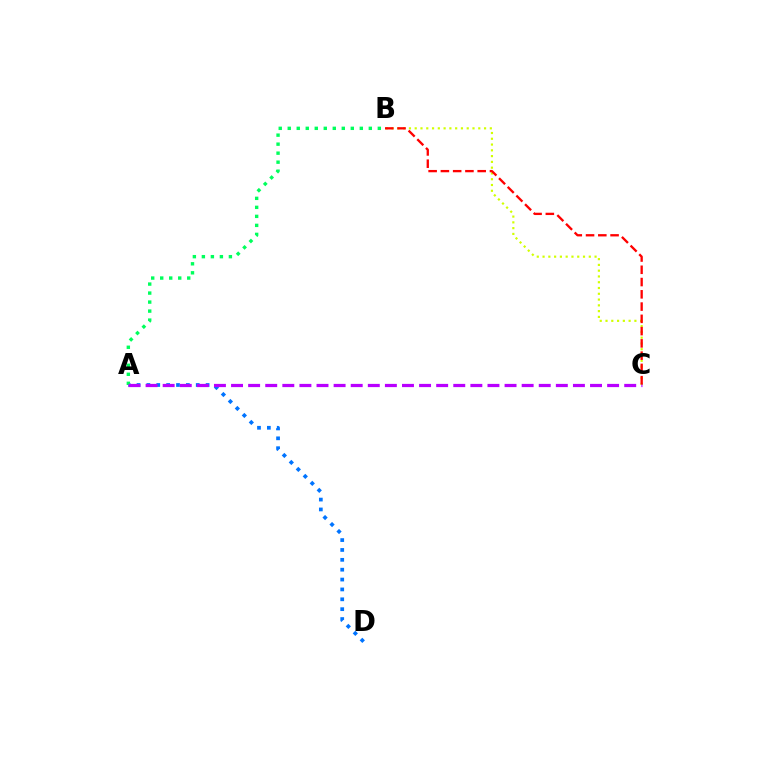{('B', 'C'): [{'color': '#d1ff00', 'line_style': 'dotted', 'thickness': 1.57}, {'color': '#ff0000', 'line_style': 'dashed', 'thickness': 1.67}], ('A', 'D'): [{'color': '#0074ff', 'line_style': 'dotted', 'thickness': 2.68}], ('A', 'B'): [{'color': '#00ff5c', 'line_style': 'dotted', 'thickness': 2.45}], ('A', 'C'): [{'color': '#b900ff', 'line_style': 'dashed', 'thickness': 2.32}]}